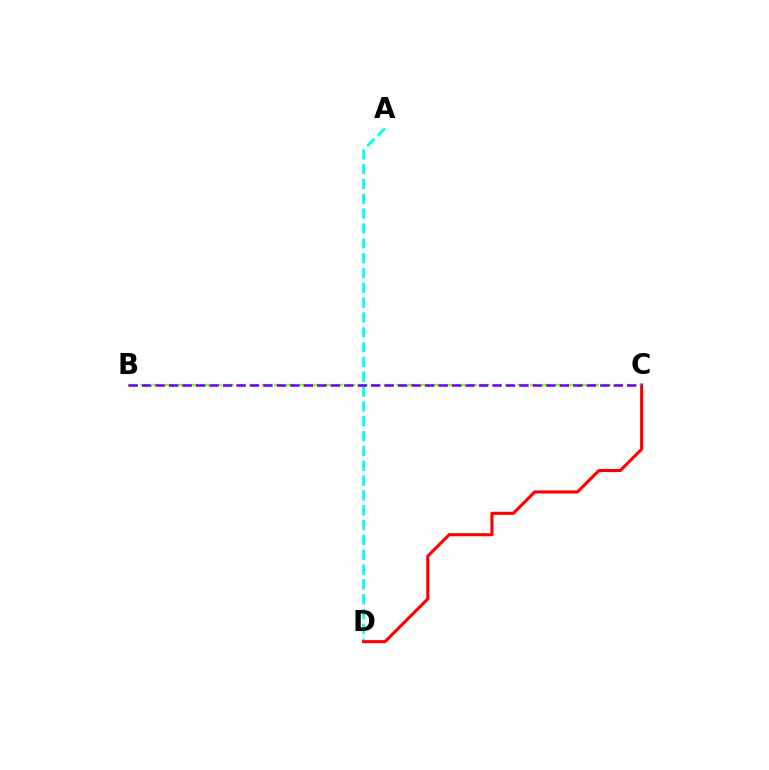{('A', 'D'): [{'color': '#00fff6', 'line_style': 'dashed', 'thickness': 2.01}], ('C', 'D'): [{'color': '#ff0000', 'line_style': 'solid', 'thickness': 2.23}], ('B', 'C'): [{'color': '#84ff00', 'line_style': 'dashed', 'thickness': 1.65}, {'color': '#7200ff', 'line_style': 'dashed', 'thickness': 1.83}]}